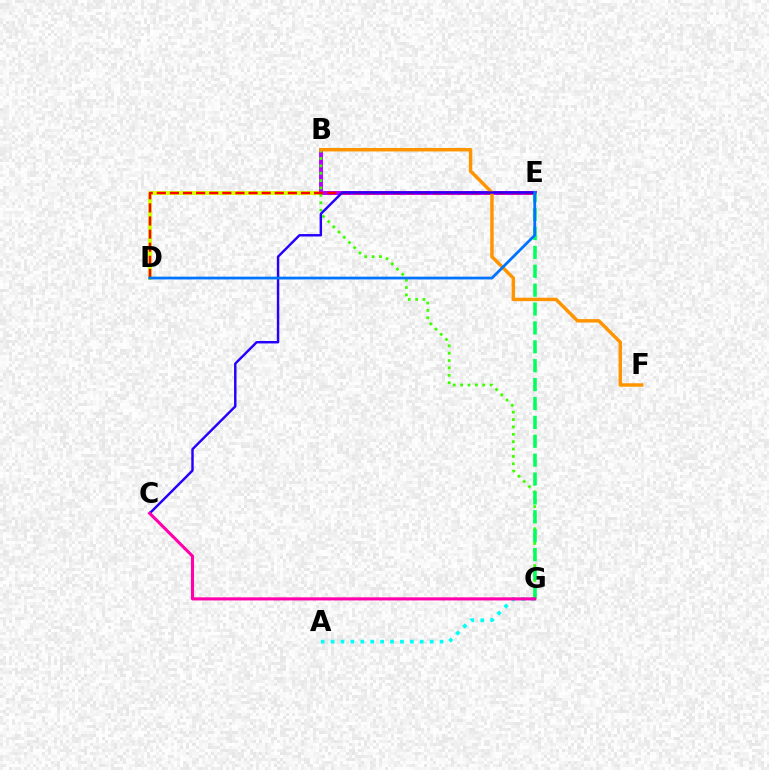{('D', 'E'): [{'color': '#d1ff00', 'line_style': 'solid', 'thickness': 2.77}, {'color': '#ff0000', 'line_style': 'dashed', 'thickness': 1.78}, {'color': '#0074ff', 'line_style': 'solid', 'thickness': 2.0}], ('B', 'E'): [{'color': '#b900ff', 'line_style': 'solid', 'thickness': 2.83}], ('B', 'G'): [{'color': '#3dff00', 'line_style': 'dotted', 'thickness': 2.0}], ('A', 'G'): [{'color': '#00fff6', 'line_style': 'dotted', 'thickness': 2.69}], ('E', 'G'): [{'color': '#00ff5c', 'line_style': 'dashed', 'thickness': 2.57}], ('B', 'F'): [{'color': '#ff9400', 'line_style': 'solid', 'thickness': 2.48}], ('C', 'E'): [{'color': '#2500ff', 'line_style': 'solid', 'thickness': 1.75}], ('C', 'G'): [{'color': '#ff00ac', 'line_style': 'solid', 'thickness': 2.23}]}